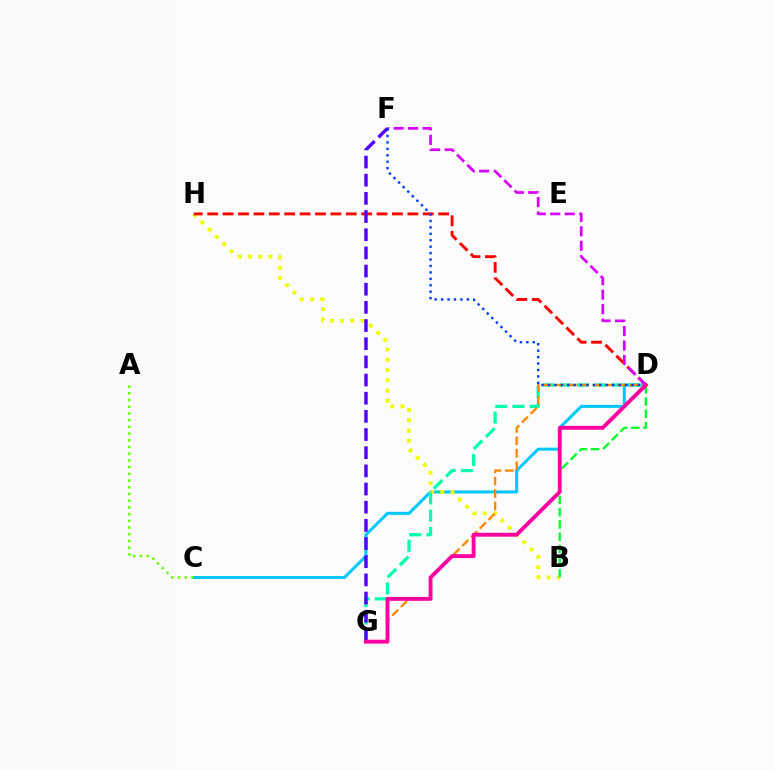{('C', 'D'): [{'color': '#00c7ff', 'line_style': 'solid', 'thickness': 2.18}], ('B', 'H'): [{'color': '#eeff00', 'line_style': 'dotted', 'thickness': 2.79}], ('D', 'G'): [{'color': '#00ffaf', 'line_style': 'dashed', 'thickness': 2.34}, {'color': '#ff8800', 'line_style': 'dashed', 'thickness': 1.68}, {'color': '#ff00a0', 'line_style': 'solid', 'thickness': 2.79}], ('D', 'H'): [{'color': '#ff0000', 'line_style': 'dashed', 'thickness': 2.09}], ('D', 'F'): [{'color': '#d600ff', 'line_style': 'dashed', 'thickness': 1.97}, {'color': '#003fff', 'line_style': 'dotted', 'thickness': 1.75}], ('F', 'G'): [{'color': '#4f00ff', 'line_style': 'dashed', 'thickness': 2.47}], ('B', 'D'): [{'color': '#00ff27', 'line_style': 'dashed', 'thickness': 1.67}], ('A', 'C'): [{'color': '#66ff00', 'line_style': 'dotted', 'thickness': 1.82}]}